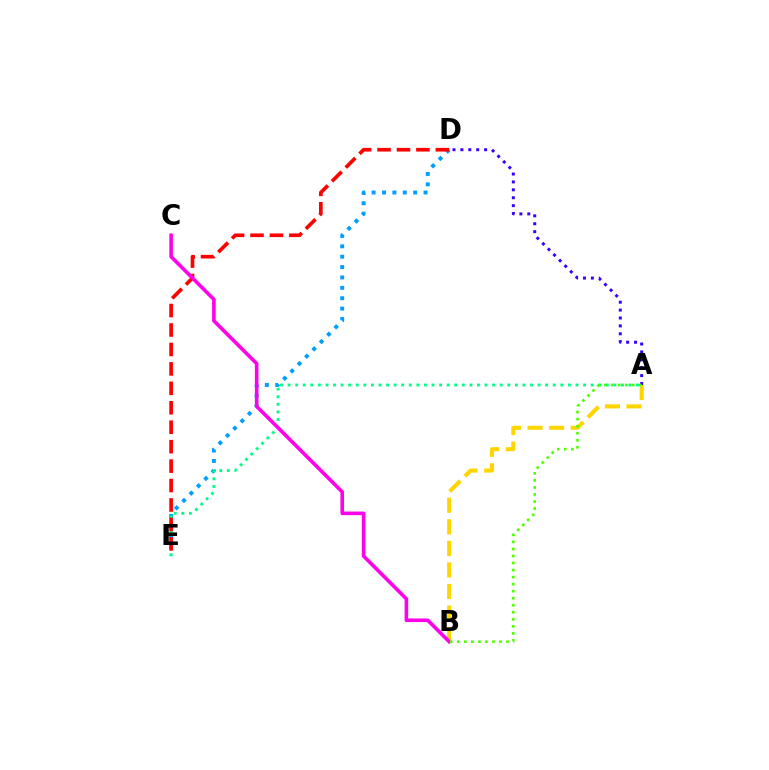{('A', 'D'): [{'color': '#3700ff', 'line_style': 'dotted', 'thickness': 2.15}], ('D', 'E'): [{'color': '#009eff', 'line_style': 'dotted', 'thickness': 2.82}, {'color': '#ff0000', 'line_style': 'dashed', 'thickness': 2.64}], ('A', 'B'): [{'color': '#ffd500', 'line_style': 'dashed', 'thickness': 2.93}, {'color': '#4fff00', 'line_style': 'dotted', 'thickness': 1.91}], ('A', 'E'): [{'color': '#00ff86', 'line_style': 'dotted', 'thickness': 2.06}], ('B', 'C'): [{'color': '#ff00ed', 'line_style': 'solid', 'thickness': 2.59}]}